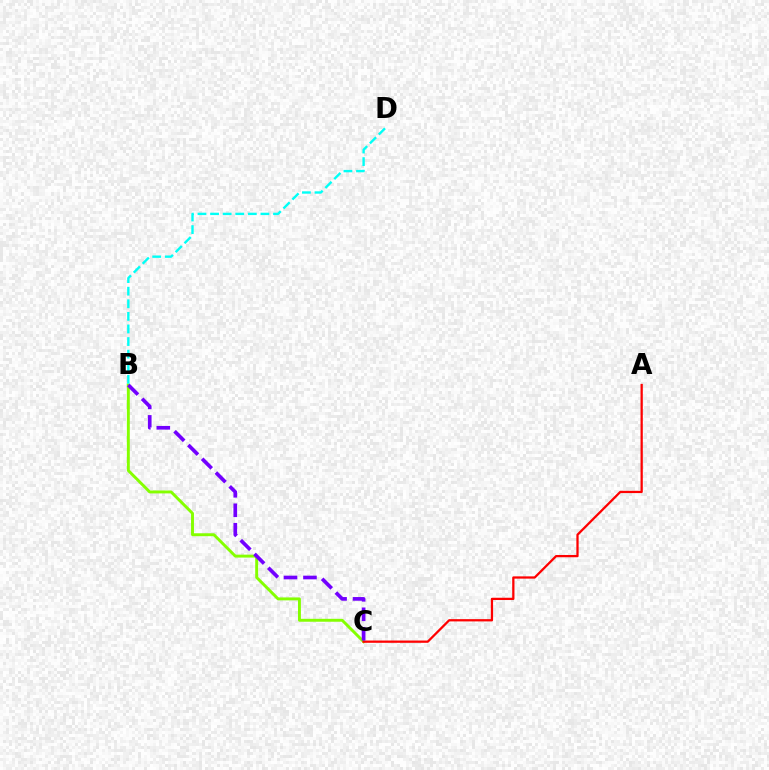{('B', 'C'): [{'color': '#84ff00', 'line_style': 'solid', 'thickness': 2.1}, {'color': '#7200ff', 'line_style': 'dashed', 'thickness': 2.65}], ('A', 'C'): [{'color': '#ff0000', 'line_style': 'solid', 'thickness': 1.63}], ('B', 'D'): [{'color': '#00fff6', 'line_style': 'dashed', 'thickness': 1.71}]}